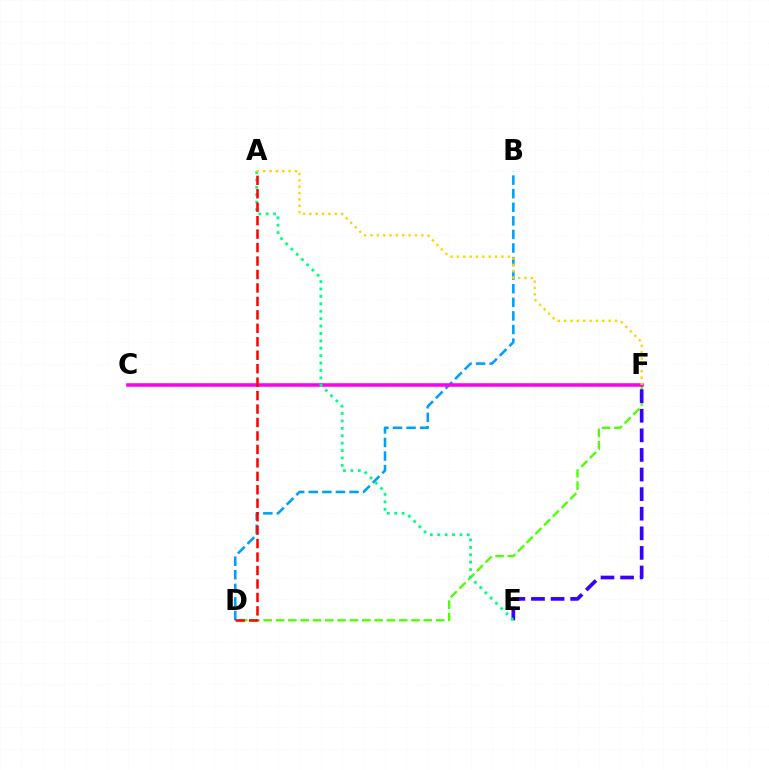{('D', 'F'): [{'color': '#4fff00', 'line_style': 'dashed', 'thickness': 1.67}], ('B', 'D'): [{'color': '#009eff', 'line_style': 'dashed', 'thickness': 1.84}], ('C', 'F'): [{'color': '#ff00ed', 'line_style': 'solid', 'thickness': 2.56}], ('E', 'F'): [{'color': '#3700ff', 'line_style': 'dashed', 'thickness': 2.66}], ('A', 'E'): [{'color': '#00ff86', 'line_style': 'dotted', 'thickness': 2.01}], ('A', 'D'): [{'color': '#ff0000', 'line_style': 'dashed', 'thickness': 1.83}], ('A', 'F'): [{'color': '#ffd500', 'line_style': 'dotted', 'thickness': 1.73}]}